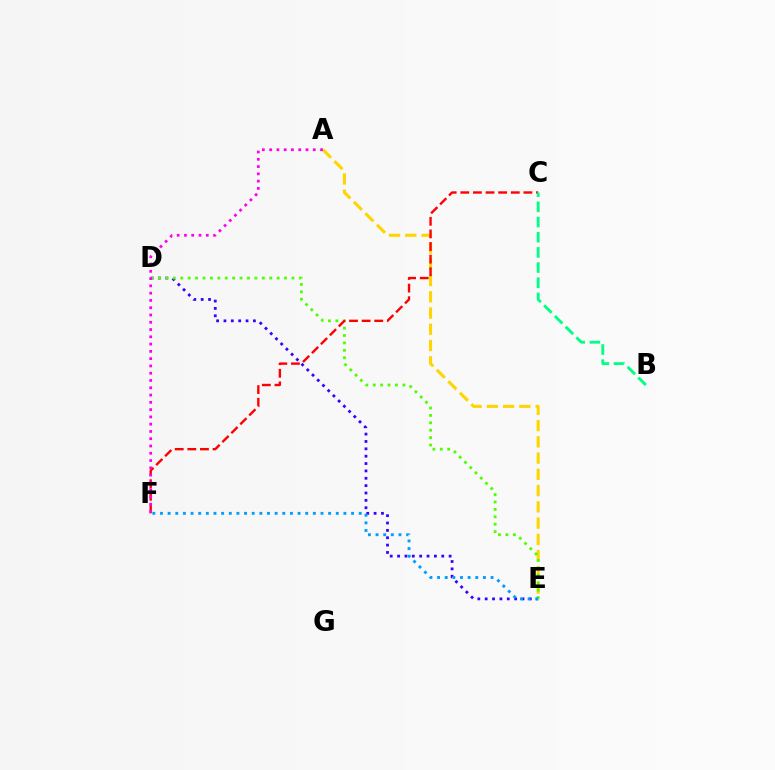{('A', 'E'): [{'color': '#ffd500', 'line_style': 'dashed', 'thickness': 2.21}], ('D', 'E'): [{'color': '#3700ff', 'line_style': 'dotted', 'thickness': 2.0}, {'color': '#4fff00', 'line_style': 'dotted', 'thickness': 2.01}], ('C', 'F'): [{'color': '#ff0000', 'line_style': 'dashed', 'thickness': 1.71}], ('B', 'C'): [{'color': '#00ff86', 'line_style': 'dashed', 'thickness': 2.06}], ('A', 'F'): [{'color': '#ff00ed', 'line_style': 'dotted', 'thickness': 1.98}], ('E', 'F'): [{'color': '#009eff', 'line_style': 'dotted', 'thickness': 2.08}]}